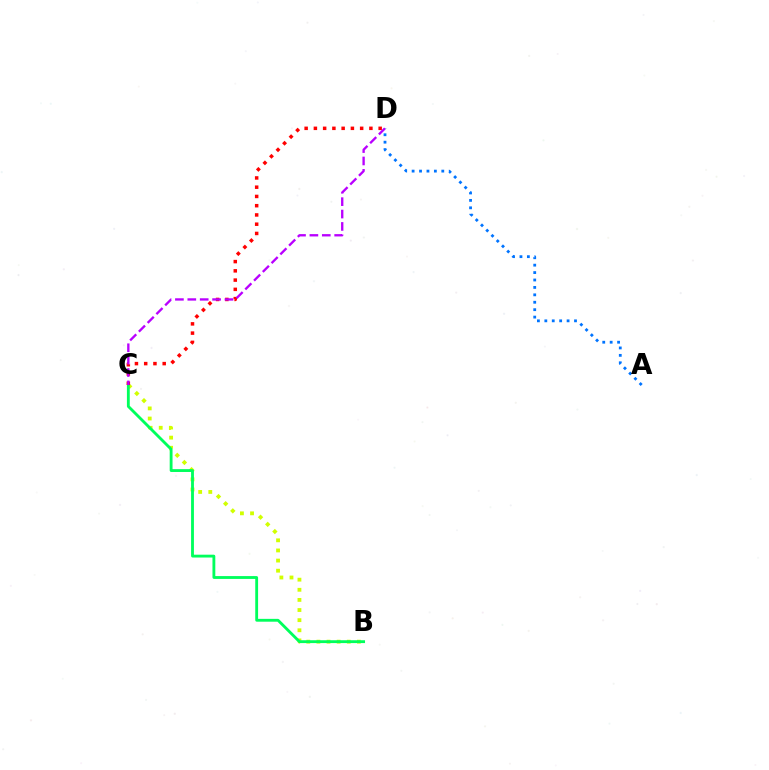{('A', 'D'): [{'color': '#0074ff', 'line_style': 'dotted', 'thickness': 2.02}], ('B', 'C'): [{'color': '#d1ff00', 'line_style': 'dotted', 'thickness': 2.75}, {'color': '#00ff5c', 'line_style': 'solid', 'thickness': 2.05}], ('C', 'D'): [{'color': '#ff0000', 'line_style': 'dotted', 'thickness': 2.51}, {'color': '#b900ff', 'line_style': 'dashed', 'thickness': 1.68}]}